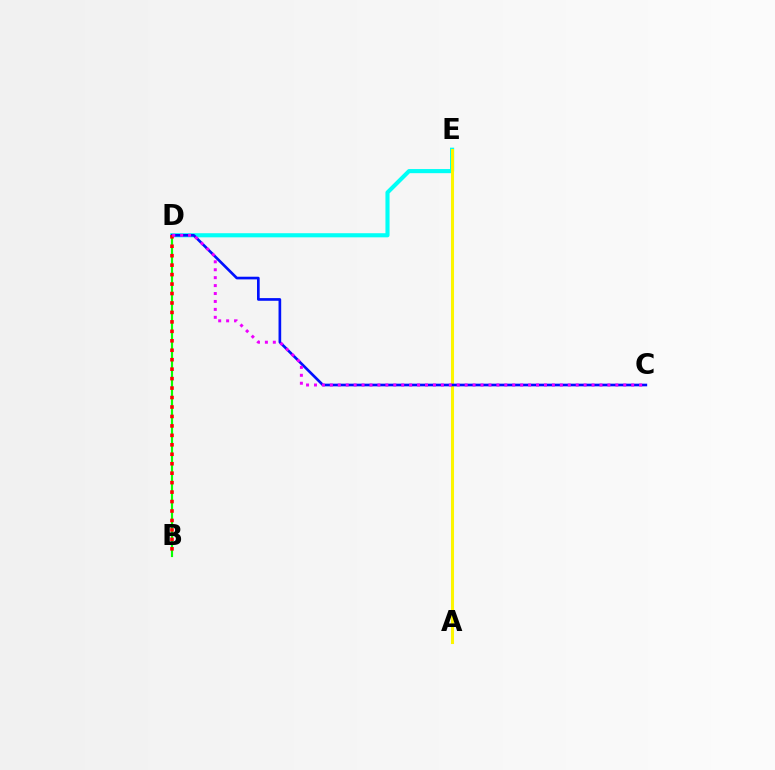{('D', 'E'): [{'color': '#00fff6', 'line_style': 'solid', 'thickness': 2.97}], ('A', 'E'): [{'color': '#fcf500', 'line_style': 'solid', 'thickness': 2.2}], ('B', 'D'): [{'color': '#08ff00', 'line_style': 'solid', 'thickness': 1.56}, {'color': '#ff0000', 'line_style': 'dotted', 'thickness': 2.57}], ('C', 'D'): [{'color': '#0010ff', 'line_style': 'solid', 'thickness': 1.92}, {'color': '#ee00ff', 'line_style': 'dotted', 'thickness': 2.15}]}